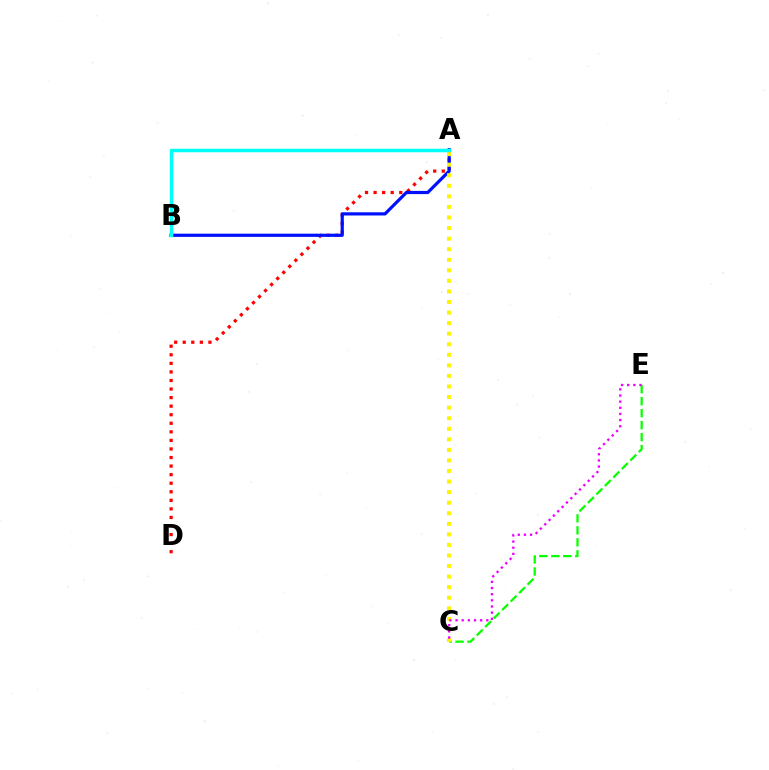{('A', 'D'): [{'color': '#ff0000', 'line_style': 'dotted', 'thickness': 2.33}], ('C', 'E'): [{'color': '#08ff00', 'line_style': 'dashed', 'thickness': 1.63}, {'color': '#ee00ff', 'line_style': 'dotted', 'thickness': 1.67}], ('A', 'B'): [{'color': '#0010ff', 'line_style': 'solid', 'thickness': 2.31}, {'color': '#00fff6', 'line_style': 'solid', 'thickness': 2.52}], ('A', 'C'): [{'color': '#fcf500', 'line_style': 'dotted', 'thickness': 2.87}]}